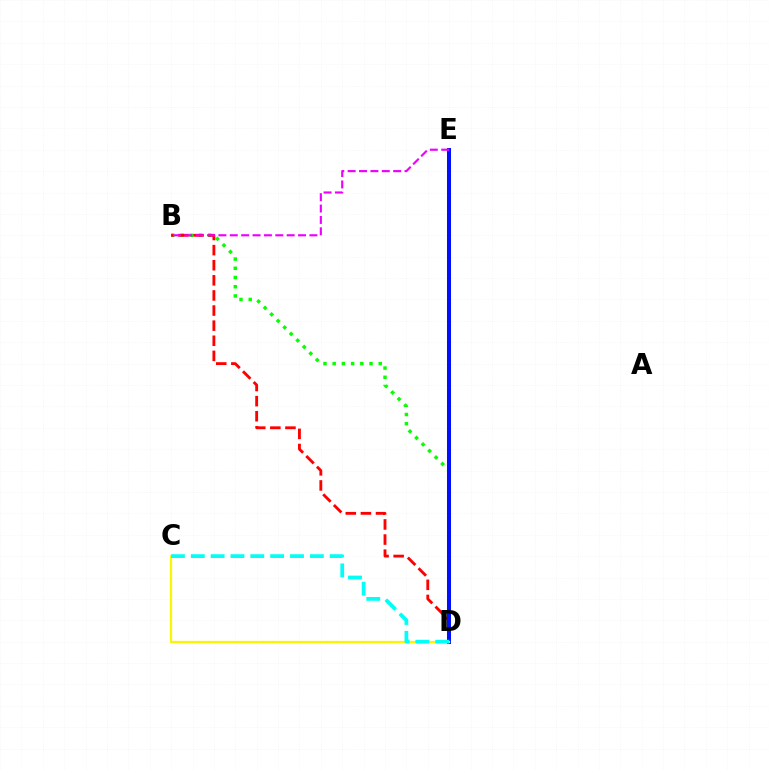{('B', 'D'): [{'color': '#08ff00', 'line_style': 'dotted', 'thickness': 2.5}, {'color': '#ff0000', 'line_style': 'dashed', 'thickness': 2.05}], ('D', 'E'): [{'color': '#0010ff', 'line_style': 'solid', 'thickness': 2.89}], ('C', 'D'): [{'color': '#fcf500', 'line_style': 'solid', 'thickness': 1.62}, {'color': '#00fff6', 'line_style': 'dashed', 'thickness': 2.7}], ('B', 'E'): [{'color': '#ee00ff', 'line_style': 'dashed', 'thickness': 1.55}]}